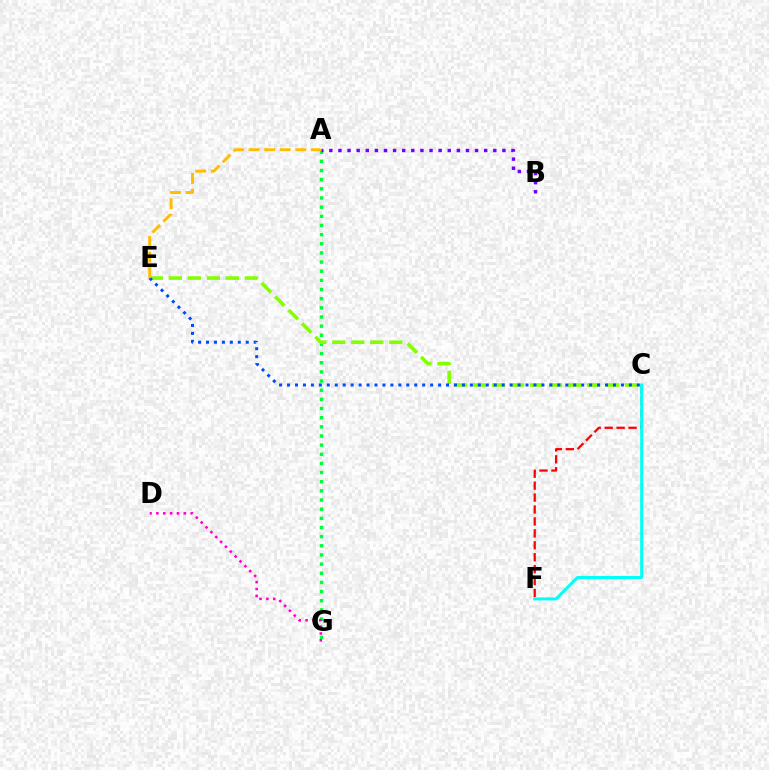{('A', 'G'): [{'color': '#00ff39', 'line_style': 'dotted', 'thickness': 2.49}], ('C', 'E'): [{'color': '#84ff00', 'line_style': 'dashed', 'thickness': 2.58}, {'color': '#004bff', 'line_style': 'dotted', 'thickness': 2.16}], ('A', 'B'): [{'color': '#7200ff', 'line_style': 'dotted', 'thickness': 2.47}], ('C', 'F'): [{'color': '#ff0000', 'line_style': 'dashed', 'thickness': 1.62}, {'color': '#00fff6', 'line_style': 'solid', 'thickness': 2.18}], ('A', 'E'): [{'color': '#ffbd00', 'line_style': 'dashed', 'thickness': 2.11}], ('D', 'G'): [{'color': '#ff00cf', 'line_style': 'dotted', 'thickness': 1.87}]}